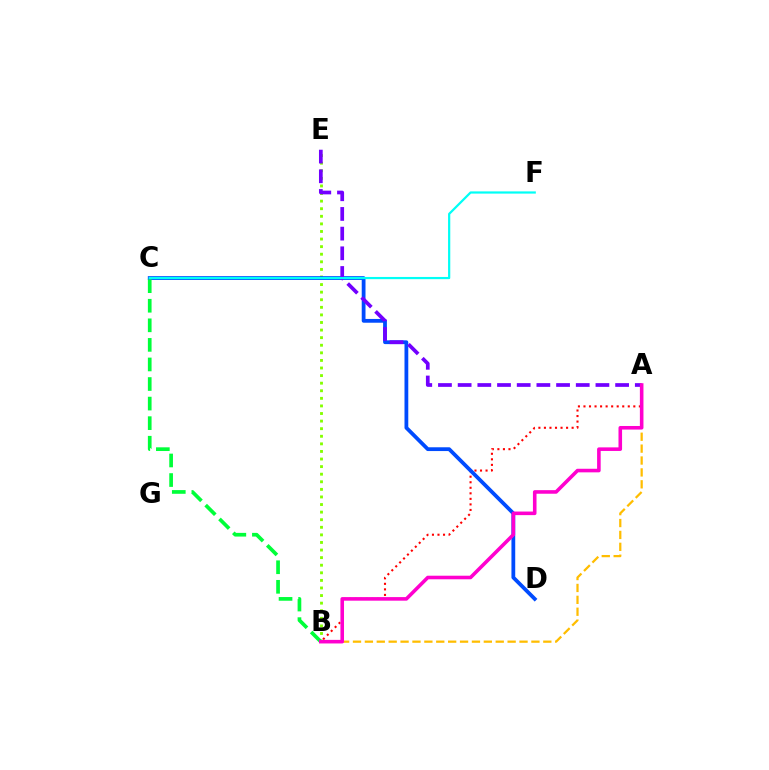{('A', 'B'): [{'color': '#ff0000', 'line_style': 'dotted', 'thickness': 1.5}, {'color': '#ffbd00', 'line_style': 'dashed', 'thickness': 1.62}, {'color': '#ff00cf', 'line_style': 'solid', 'thickness': 2.58}], ('B', 'E'): [{'color': '#84ff00', 'line_style': 'dotted', 'thickness': 2.06}], ('C', 'D'): [{'color': '#004bff', 'line_style': 'solid', 'thickness': 2.73}], ('B', 'C'): [{'color': '#00ff39', 'line_style': 'dashed', 'thickness': 2.66}], ('A', 'E'): [{'color': '#7200ff', 'line_style': 'dashed', 'thickness': 2.67}], ('C', 'F'): [{'color': '#00fff6', 'line_style': 'solid', 'thickness': 1.59}]}